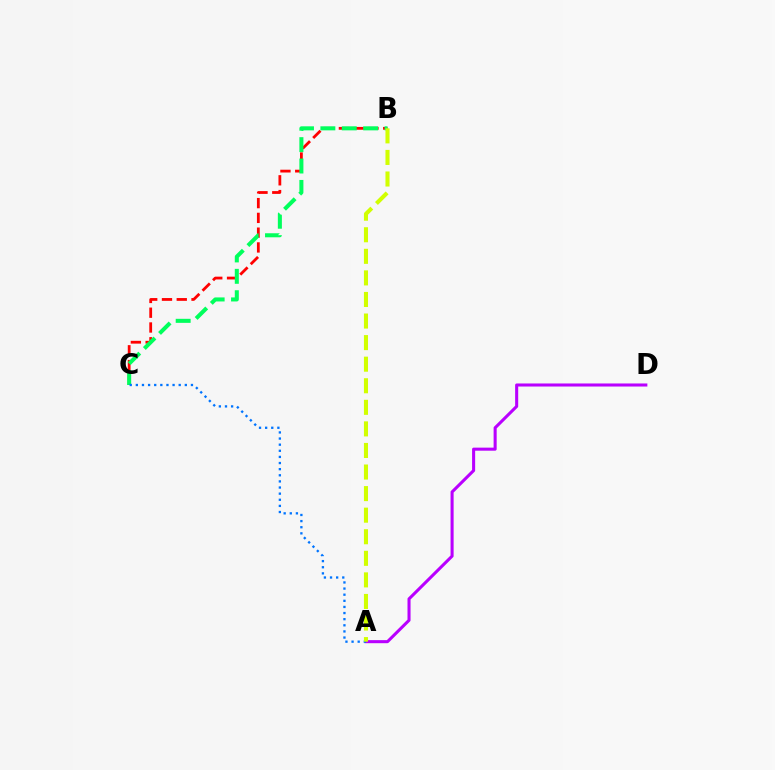{('B', 'C'): [{'color': '#ff0000', 'line_style': 'dashed', 'thickness': 2.01}, {'color': '#00ff5c', 'line_style': 'dashed', 'thickness': 2.91}], ('A', 'D'): [{'color': '#b900ff', 'line_style': 'solid', 'thickness': 2.2}], ('A', 'C'): [{'color': '#0074ff', 'line_style': 'dotted', 'thickness': 1.66}], ('A', 'B'): [{'color': '#d1ff00', 'line_style': 'dashed', 'thickness': 2.93}]}